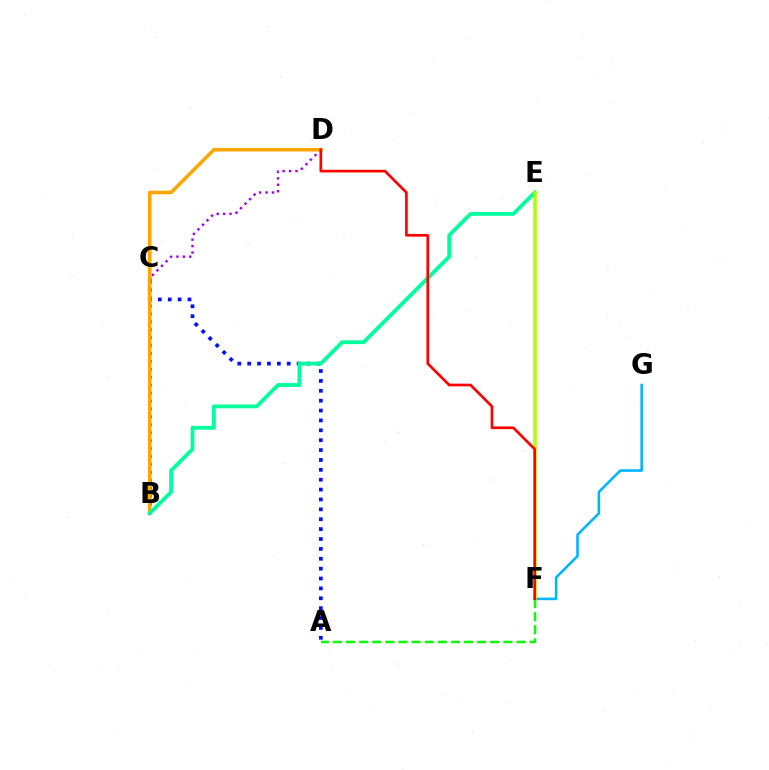{('A', 'C'): [{'color': '#0010ff', 'line_style': 'dotted', 'thickness': 2.68}], ('A', 'F'): [{'color': '#08ff00', 'line_style': 'dashed', 'thickness': 1.78}], ('B', 'C'): [{'color': '#ff00bd', 'line_style': 'dotted', 'thickness': 2.15}], ('C', 'D'): [{'color': '#9b00ff', 'line_style': 'dotted', 'thickness': 1.74}], ('F', 'G'): [{'color': '#00b5ff', 'line_style': 'solid', 'thickness': 1.86}], ('B', 'D'): [{'color': '#ffa500', 'line_style': 'solid', 'thickness': 2.55}], ('B', 'E'): [{'color': '#00ff9d', 'line_style': 'solid', 'thickness': 2.75}], ('E', 'F'): [{'color': '#b3ff00', 'line_style': 'solid', 'thickness': 2.56}], ('D', 'F'): [{'color': '#ff0000', 'line_style': 'solid', 'thickness': 1.93}]}